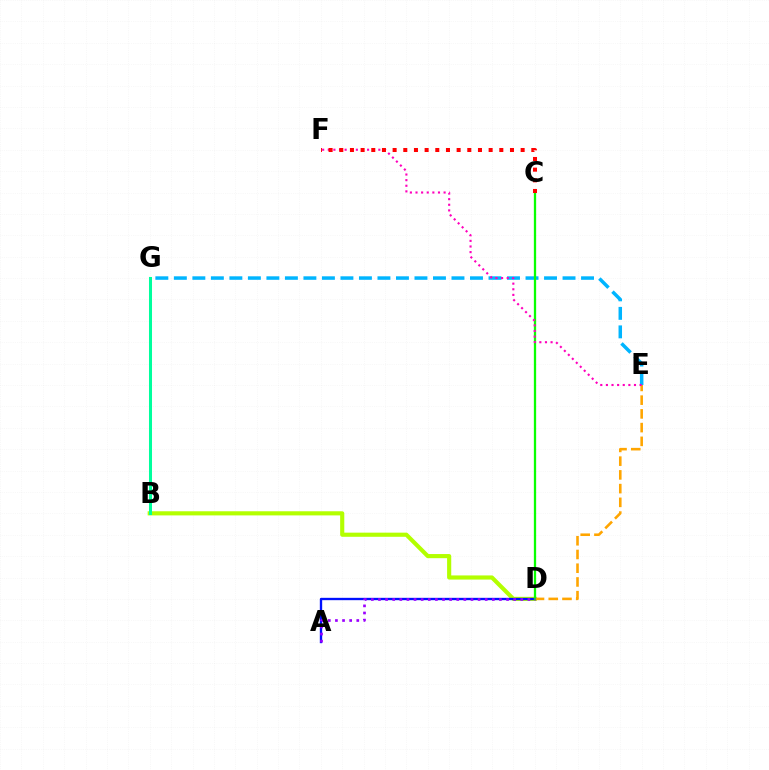{('B', 'D'): [{'color': '#b3ff00', 'line_style': 'solid', 'thickness': 2.98}], ('A', 'D'): [{'color': '#0010ff', 'line_style': 'solid', 'thickness': 1.69}, {'color': '#9b00ff', 'line_style': 'dotted', 'thickness': 1.93}], ('D', 'E'): [{'color': '#ffa500', 'line_style': 'dashed', 'thickness': 1.87}], ('E', 'G'): [{'color': '#00b5ff', 'line_style': 'dashed', 'thickness': 2.51}], ('C', 'D'): [{'color': '#08ff00', 'line_style': 'solid', 'thickness': 1.65}], ('E', 'F'): [{'color': '#ff00bd', 'line_style': 'dotted', 'thickness': 1.53}], ('C', 'F'): [{'color': '#ff0000', 'line_style': 'dotted', 'thickness': 2.9}], ('B', 'G'): [{'color': '#00ff9d', 'line_style': 'solid', 'thickness': 2.18}]}